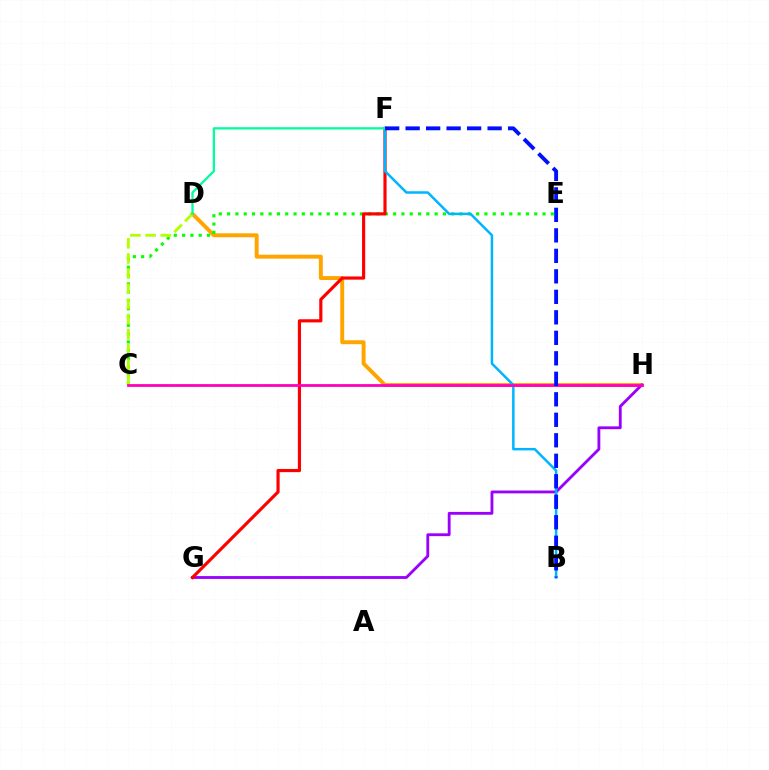{('D', 'H'): [{'color': '#ffa500', 'line_style': 'solid', 'thickness': 2.84}], ('C', 'E'): [{'color': '#08ff00', 'line_style': 'dotted', 'thickness': 2.26}], ('G', 'H'): [{'color': '#9b00ff', 'line_style': 'solid', 'thickness': 2.04}], ('F', 'G'): [{'color': '#ff0000', 'line_style': 'solid', 'thickness': 2.28}], ('C', 'D'): [{'color': '#b3ff00', 'line_style': 'dashed', 'thickness': 2.06}], ('B', 'F'): [{'color': '#00b5ff', 'line_style': 'solid', 'thickness': 1.8}, {'color': '#0010ff', 'line_style': 'dashed', 'thickness': 2.78}], ('D', 'F'): [{'color': '#00ff9d', 'line_style': 'solid', 'thickness': 1.64}], ('C', 'H'): [{'color': '#ff00bd', 'line_style': 'solid', 'thickness': 2.0}]}